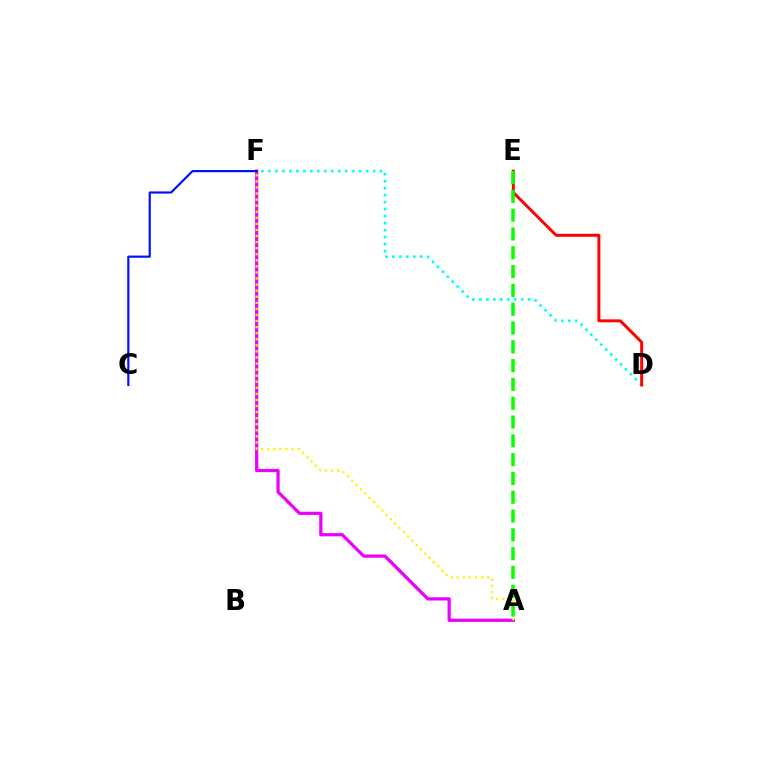{('A', 'F'): [{'color': '#ee00ff', 'line_style': 'solid', 'thickness': 2.33}, {'color': '#fcf500', 'line_style': 'dotted', 'thickness': 1.65}], ('D', 'F'): [{'color': '#00fff6', 'line_style': 'dotted', 'thickness': 1.9}], ('D', 'E'): [{'color': '#ff0000', 'line_style': 'solid', 'thickness': 2.13}], ('C', 'F'): [{'color': '#0010ff', 'line_style': 'solid', 'thickness': 1.57}], ('A', 'E'): [{'color': '#08ff00', 'line_style': 'dashed', 'thickness': 2.55}]}